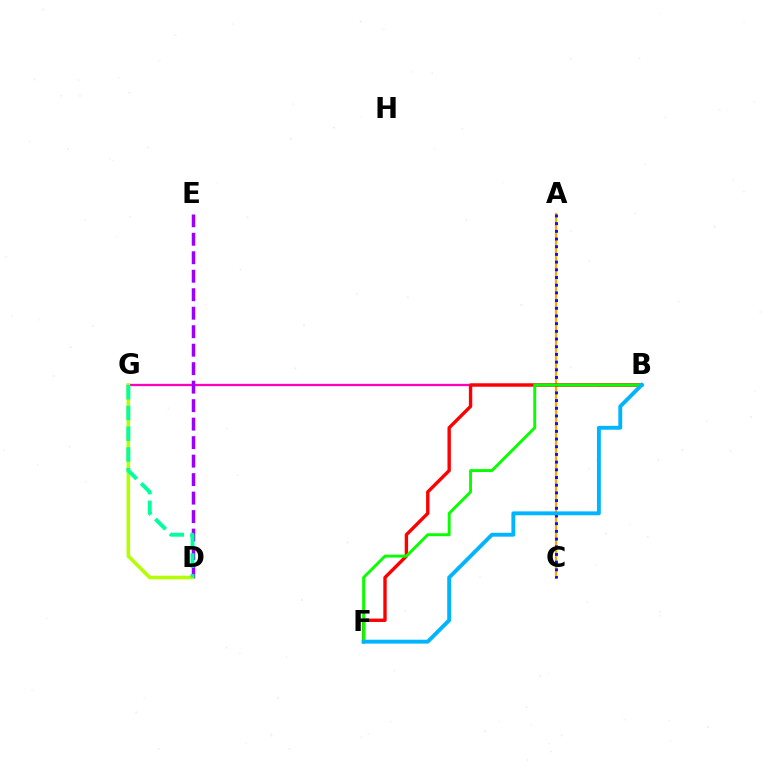{('A', 'C'): [{'color': '#ffa500', 'line_style': 'solid', 'thickness': 1.57}, {'color': '#0010ff', 'line_style': 'dotted', 'thickness': 2.09}], ('B', 'G'): [{'color': '#ff00bd', 'line_style': 'solid', 'thickness': 1.65}], ('D', 'E'): [{'color': '#9b00ff', 'line_style': 'dashed', 'thickness': 2.51}], ('B', 'F'): [{'color': '#ff0000', 'line_style': 'solid', 'thickness': 2.43}, {'color': '#08ff00', 'line_style': 'solid', 'thickness': 2.1}, {'color': '#00b5ff', 'line_style': 'solid', 'thickness': 2.8}], ('D', 'G'): [{'color': '#b3ff00', 'line_style': 'solid', 'thickness': 2.57}, {'color': '#00ff9d', 'line_style': 'dashed', 'thickness': 2.82}]}